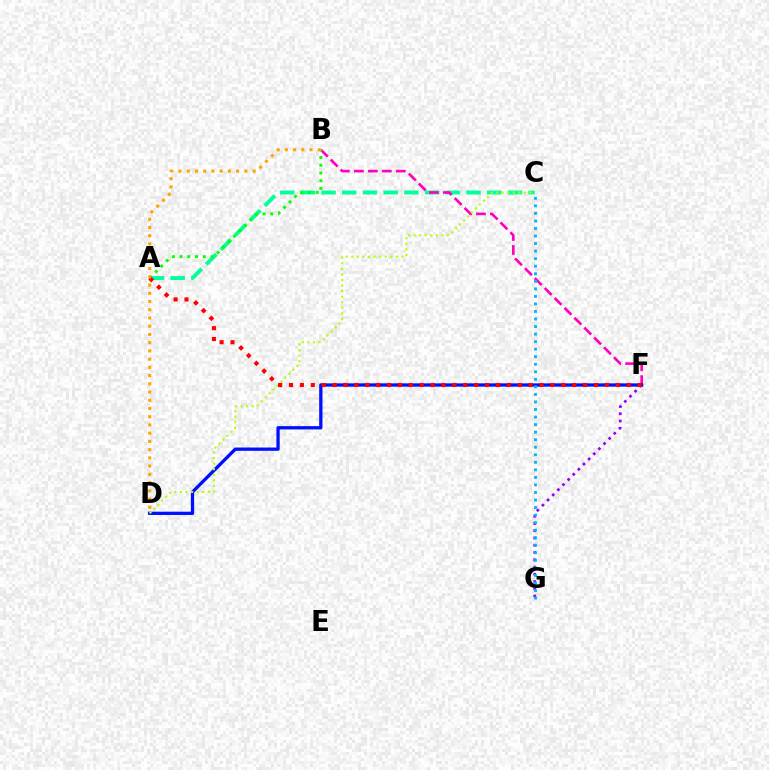{('A', 'C'): [{'color': '#00ff9d', 'line_style': 'dashed', 'thickness': 2.81}], ('B', 'F'): [{'color': '#ff00bd', 'line_style': 'dashed', 'thickness': 1.9}], ('F', 'G'): [{'color': '#9b00ff', 'line_style': 'dotted', 'thickness': 1.97}], ('D', 'F'): [{'color': '#0010ff', 'line_style': 'solid', 'thickness': 2.37}], ('C', 'D'): [{'color': '#b3ff00', 'line_style': 'dotted', 'thickness': 1.51}], ('C', 'G'): [{'color': '#00b5ff', 'line_style': 'dotted', 'thickness': 2.05}], ('A', 'B'): [{'color': '#08ff00', 'line_style': 'dotted', 'thickness': 2.1}], ('A', 'F'): [{'color': '#ff0000', 'line_style': 'dotted', 'thickness': 2.96}], ('B', 'D'): [{'color': '#ffa500', 'line_style': 'dotted', 'thickness': 2.24}]}